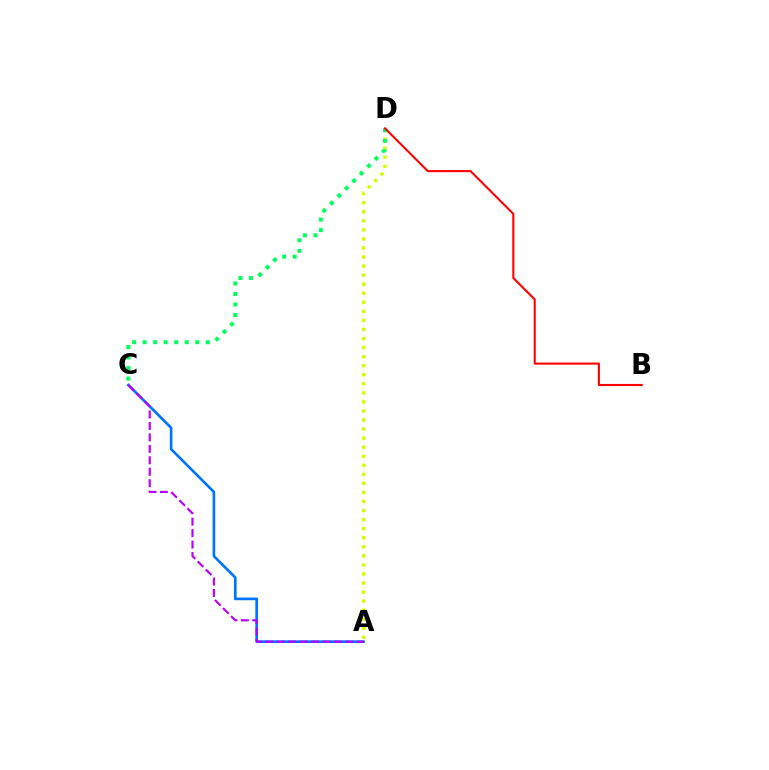{('A', 'C'): [{'color': '#0074ff', 'line_style': 'solid', 'thickness': 1.92}, {'color': '#b900ff', 'line_style': 'dashed', 'thickness': 1.56}], ('A', 'D'): [{'color': '#d1ff00', 'line_style': 'dotted', 'thickness': 2.46}], ('C', 'D'): [{'color': '#00ff5c', 'line_style': 'dotted', 'thickness': 2.86}], ('B', 'D'): [{'color': '#ff0000', 'line_style': 'solid', 'thickness': 1.5}]}